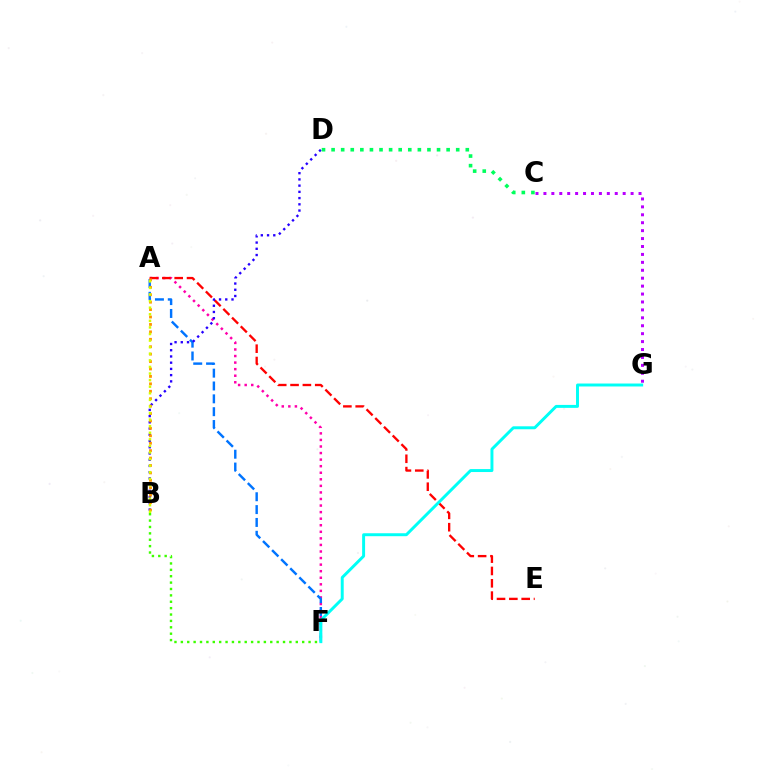{('C', 'G'): [{'color': '#b900ff', 'line_style': 'dotted', 'thickness': 2.15}], ('B', 'F'): [{'color': '#3dff00', 'line_style': 'dotted', 'thickness': 1.74}], ('A', 'F'): [{'color': '#ff00ac', 'line_style': 'dotted', 'thickness': 1.78}, {'color': '#0074ff', 'line_style': 'dashed', 'thickness': 1.75}], ('A', 'E'): [{'color': '#ff0000', 'line_style': 'dashed', 'thickness': 1.68}], ('B', 'D'): [{'color': '#2500ff', 'line_style': 'dotted', 'thickness': 1.69}], ('A', 'B'): [{'color': '#ff9400', 'line_style': 'dotted', 'thickness': 2.02}, {'color': '#d1ff00', 'line_style': 'dotted', 'thickness': 1.79}], ('F', 'G'): [{'color': '#00fff6', 'line_style': 'solid', 'thickness': 2.13}], ('C', 'D'): [{'color': '#00ff5c', 'line_style': 'dotted', 'thickness': 2.6}]}